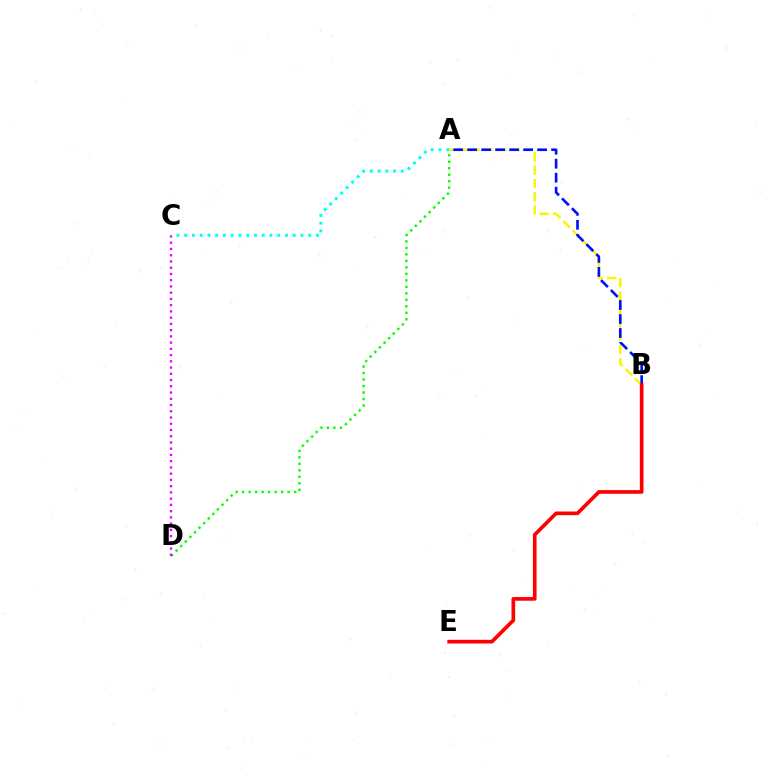{('A', 'D'): [{'color': '#08ff00', 'line_style': 'dotted', 'thickness': 1.76}], ('A', 'B'): [{'color': '#fcf500', 'line_style': 'dashed', 'thickness': 1.81}, {'color': '#0010ff', 'line_style': 'dashed', 'thickness': 1.9}], ('C', 'D'): [{'color': '#ee00ff', 'line_style': 'dotted', 'thickness': 1.7}], ('A', 'C'): [{'color': '#00fff6', 'line_style': 'dotted', 'thickness': 2.11}], ('B', 'E'): [{'color': '#ff0000', 'line_style': 'solid', 'thickness': 2.65}]}